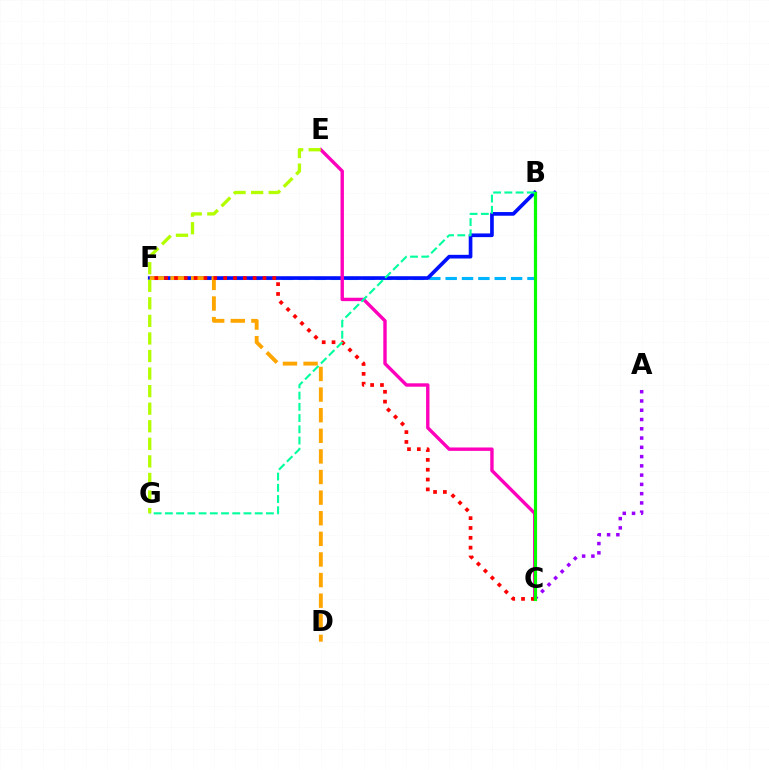{('B', 'F'): [{'color': '#00b5ff', 'line_style': 'dashed', 'thickness': 2.22}, {'color': '#0010ff', 'line_style': 'solid', 'thickness': 2.65}], ('C', 'E'): [{'color': '#ff00bd', 'line_style': 'solid', 'thickness': 2.44}], ('D', 'F'): [{'color': '#ffa500', 'line_style': 'dashed', 'thickness': 2.8}], ('C', 'F'): [{'color': '#ff0000', 'line_style': 'dotted', 'thickness': 2.67}], ('A', 'C'): [{'color': '#9b00ff', 'line_style': 'dotted', 'thickness': 2.52}], ('B', 'C'): [{'color': '#08ff00', 'line_style': 'solid', 'thickness': 2.28}], ('B', 'G'): [{'color': '#00ff9d', 'line_style': 'dashed', 'thickness': 1.53}], ('E', 'G'): [{'color': '#b3ff00', 'line_style': 'dashed', 'thickness': 2.39}]}